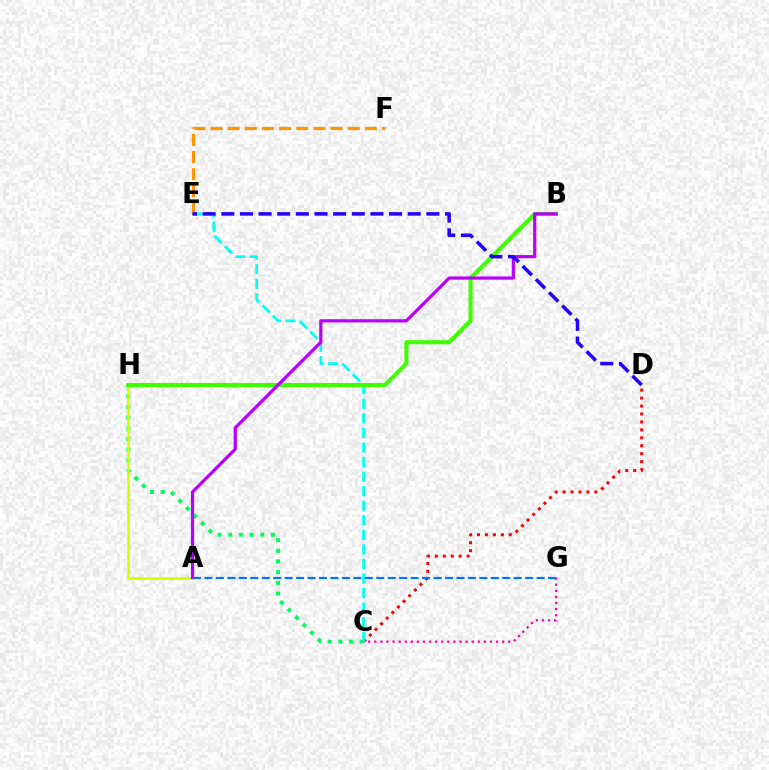{('C', 'D'): [{'color': '#ff0000', 'line_style': 'dotted', 'thickness': 2.16}], ('C', 'G'): [{'color': '#ff00ac', 'line_style': 'dotted', 'thickness': 1.65}], ('C', 'H'): [{'color': '#00ff5c', 'line_style': 'dotted', 'thickness': 2.9}], ('C', 'E'): [{'color': '#00fff6', 'line_style': 'dashed', 'thickness': 1.98}], ('A', 'H'): [{'color': '#d1ff00', 'line_style': 'solid', 'thickness': 1.91}], ('B', 'H'): [{'color': '#3dff00', 'line_style': 'solid', 'thickness': 2.94}], ('E', 'F'): [{'color': '#ff9400', 'line_style': 'dashed', 'thickness': 2.33}], ('A', 'B'): [{'color': '#b900ff', 'line_style': 'solid', 'thickness': 2.31}], ('D', 'E'): [{'color': '#2500ff', 'line_style': 'dashed', 'thickness': 2.53}], ('A', 'G'): [{'color': '#0074ff', 'line_style': 'dashed', 'thickness': 1.56}]}